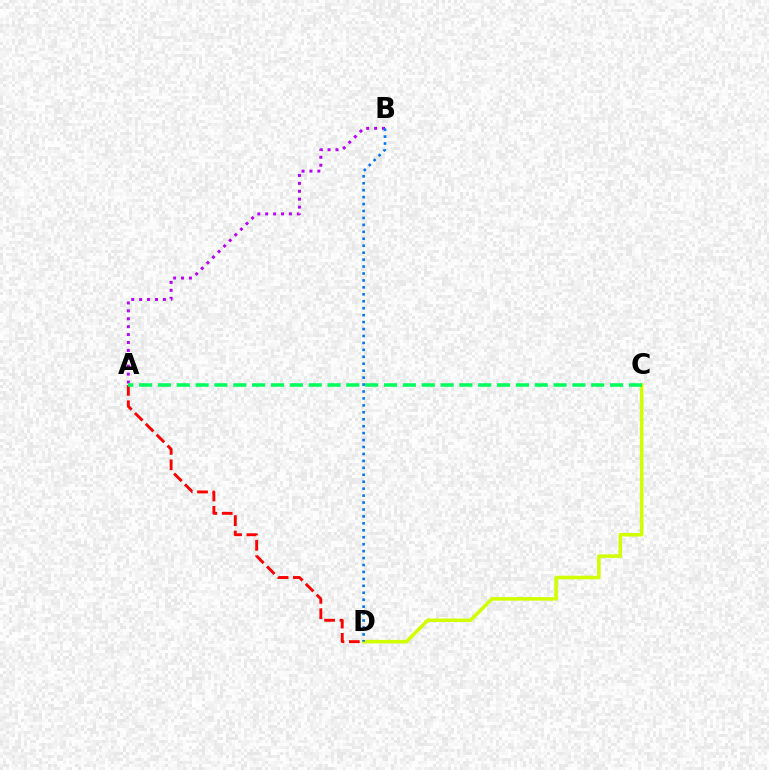{('C', 'D'): [{'color': '#d1ff00', 'line_style': 'solid', 'thickness': 2.55}], ('A', 'D'): [{'color': '#ff0000', 'line_style': 'dashed', 'thickness': 2.09}], ('A', 'B'): [{'color': '#b900ff', 'line_style': 'dotted', 'thickness': 2.15}], ('A', 'C'): [{'color': '#00ff5c', 'line_style': 'dashed', 'thickness': 2.56}], ('B', 'D'): [{'color': '#0074ff', 'line_style': 'dotted', 'thickness': 1.89}]}